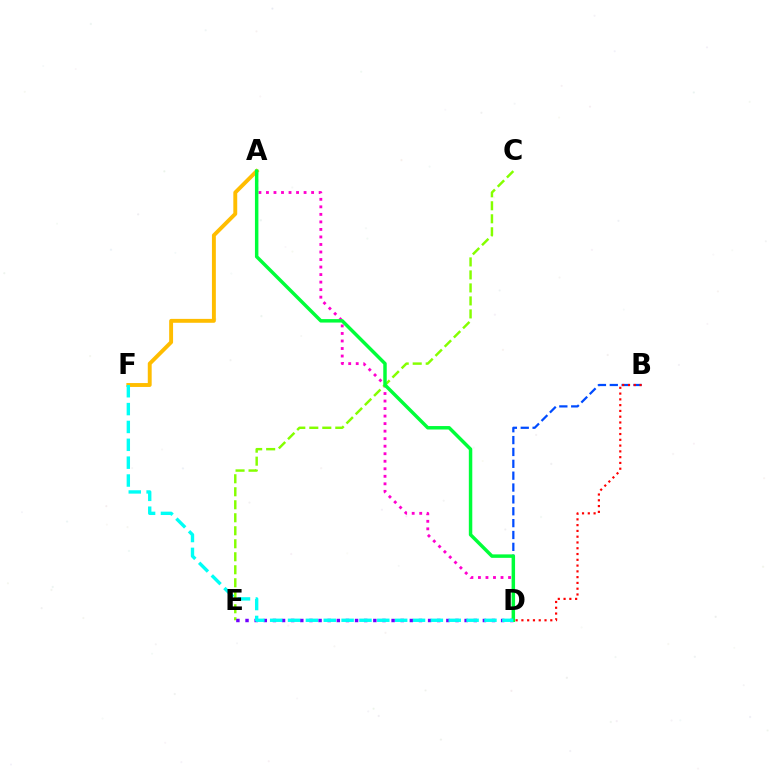{('B', 'D'): [{'color': '#004bff', 'line_style': 'dashed', 'thickness': 1.61}, {'color': '#ff0000', 'line_style': 'dotted', 'thickness': 1.57}], ('A', 'D'): [{'color': '#ff00cf', 'line_style': 'dotted', 'thickness': 2.04}, {'color': '#00ff39', 'line_style': 'solid', 'thickness': 2.49}], ('A', 'F'): [{'color': '#ffbd00', 'line_style': 'solid', 'thickness': 2.81}], ('C', 'E'): [{'color': '#84ff00', 'line_style': 'dashed', 'thickness': 1.77}], ('D', 'E'): [{'color': '#7200ff', 'line_style': 'dotted', 'thickness': 2.48}], ('D', 'F'): [{'color': '#00fff6', 'line_style': 'dashed', 'thickness': 2.43}]}